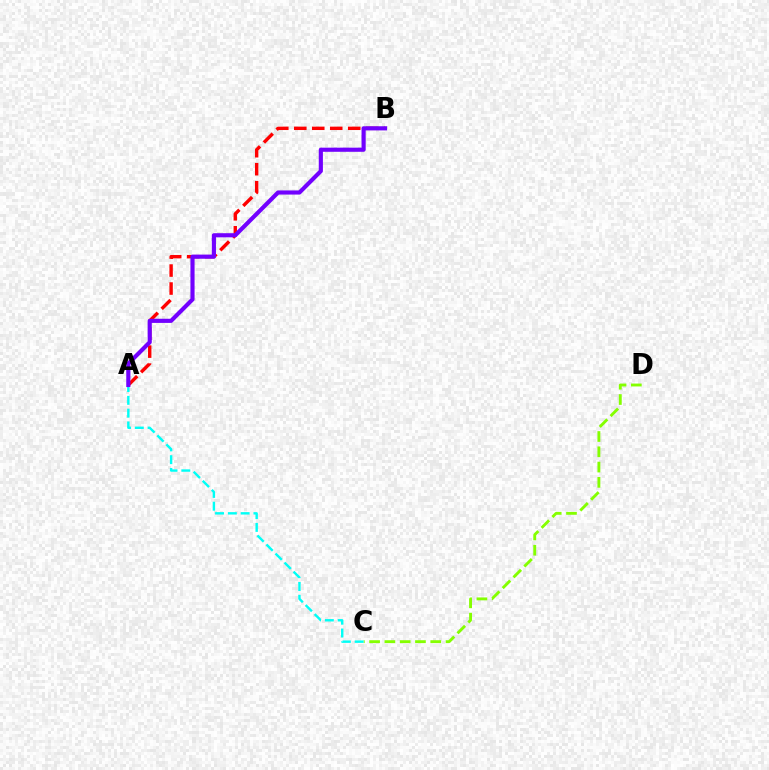{('C', 'D'): [{'color': '#84ff00', 'line_style': 'dashed', 'thickness': 2.08}], ('A', 'B'): [{'color': '#ff0000', 'line_style': 'dashed', 'thickness': 2.44}, {'color': '#7200ff', 'line_style': 'solid', 'thickness': 2.98}], ('A', 'C'): [{'color': '#00fff6', 'line_style': 'dashed', 'thickness': 1.74}]}